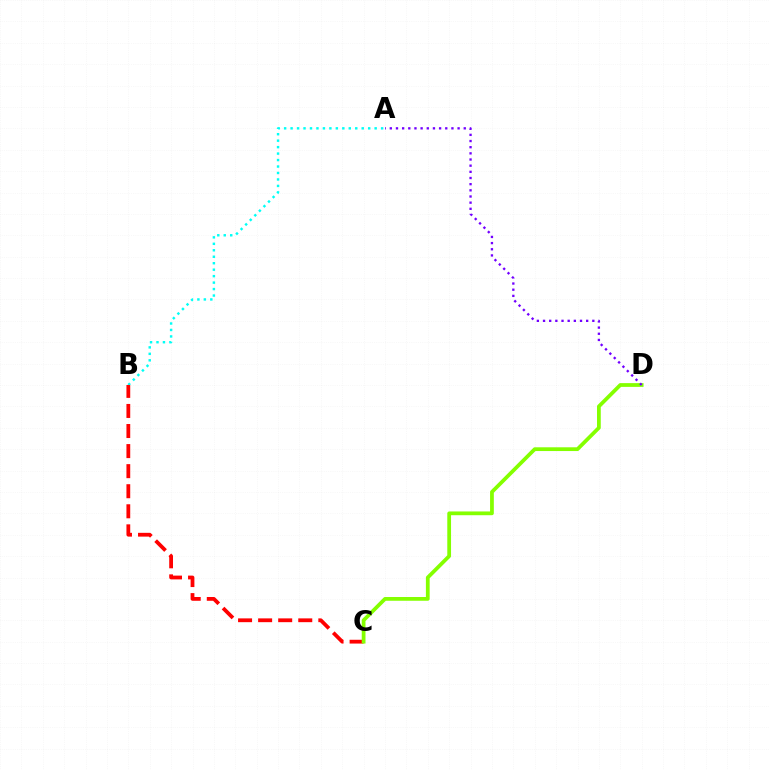{('A', 'B'): [{'color': '#00fff6', 'line_style': 'dotted', 'thickness': 1.76}], ('B', 'C'): [{'color': '#ff0000', 'line_style': 'dashed', 'thickness': 2.73}], ('C', 'D'): [{'color': '#84ff00', 'line_style': 'solid', 'thickness': 2.7}], ('A', 'D'): [{'color': '#7200ff', 'line_style': 'dotted', 'thickness': 1.67}]}